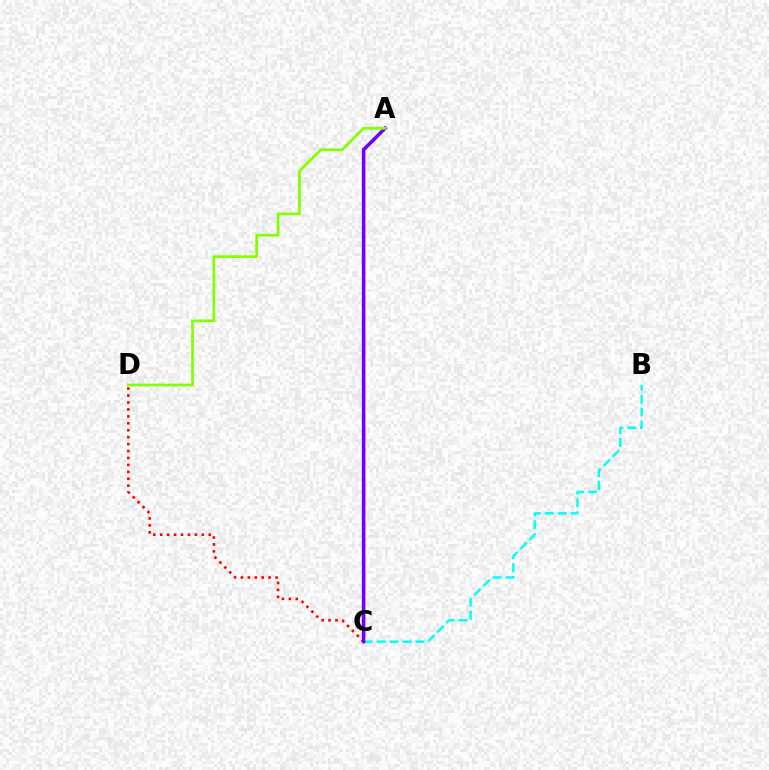{('C', 'D'): [{'color': '#ff0000', 'line_style': 'dotted', 'thickness': 1.88}], ('B', 'C'): [{'color': '#00fff6', 'line_style': 'dashed', 'thickness': 1.76}], ('A', 'C'): [{'color': '#7200ff', 'line_style': 'solid', 'thickness': 2.58}], ('A', 'D'): [{'color': '#84ff00', 'line_style': 'solid', 'thickness': 1.94}]}